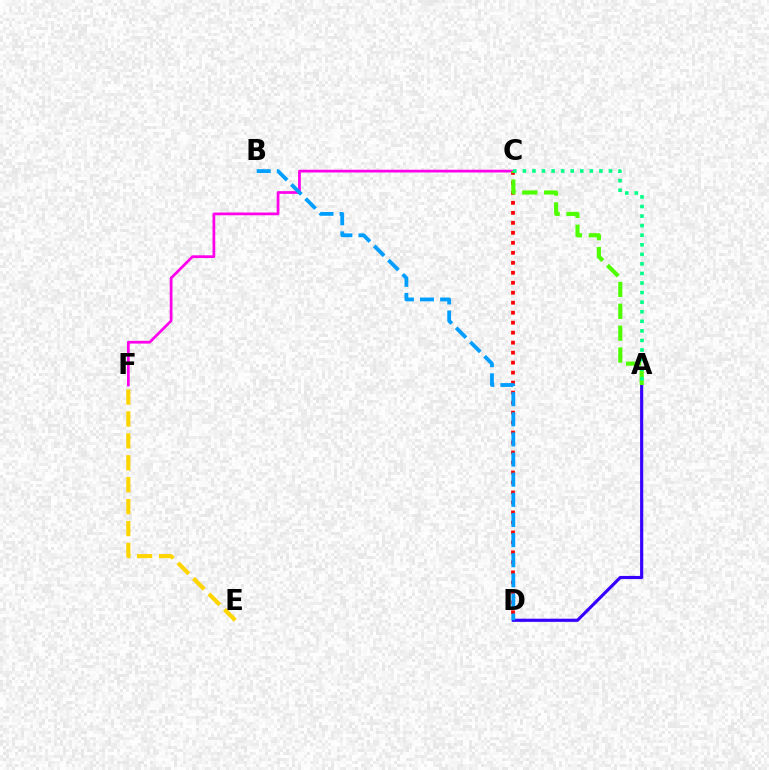{('C', 'F'): [{'color': '#ff00ed', 'line_style': 'solid', 'thickness': 1.97}], ('C', 'D'): [{'color': '#ff0000', 'line_style': 'dotted', 'thickness': 2.71}], ('A', 'D'): [{'color': '#3700ff', 'line_style': 'solid', 'thickness': 2.27}], ('A', 'C'): [{'color': '#4fff00', 'line_style': 'dashed', 'thickness': 2.97}, {'color': '#00ff86', 'line_style': 'dotted', 'thickness': 2.6}], ('E', 'F'): [{'color': '#ffd500', 'line_style': 'dashed', 'thickness': 2.98}], ('B', 'D'): [{'color': '#009eff', 'line_style': 'dashed', 'thickness': 2.73}]}